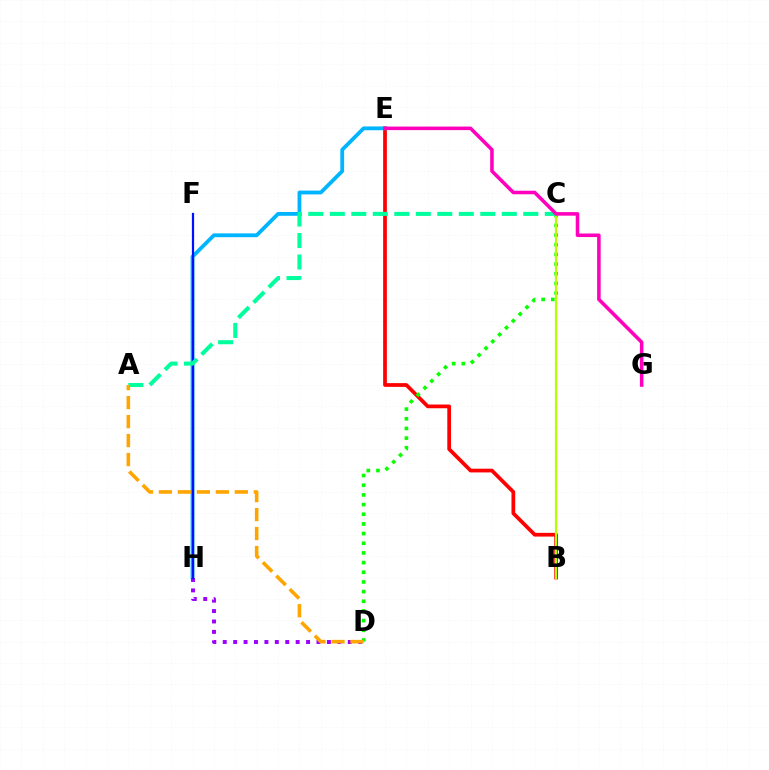{('B', 'E'): [{'color': '#ff0000', 'line_style': 'solid', 'thickness': 2.68}], ('E', 'H'): [{'color': '#00b5ff', 'line_style': 'solid', 'thickness': 2.74}], ('D', 'H'): [{'color': '#9b00ff', 'line_style': 'dotted', 'thickness': 2.83}], ('C', 'D'): [{'color': '#08ff00', 'line_style': 'dotted', 'thickness': 2.63}], ('F', 'H'): [{'color': '#0010ff', 'line_style': 'solid', 'thickness': 1.61}], ('B', 'C'): [{'color': '#b3ff00', 'line_style': 'solid', 'thickness': 1.58}], ('A', 'C'): [{'color': '#00ff9d', 'line_style': 'dashed', 'thickness': 2.92}], ('A', 'D'): [{'color': '#ffa500', 'line_style': 'dashed', 'thickness': 2.58}], ('E', 'G'): [{'color': '#ff00bd', 'line_style': 'solid', 'thickness': 2.56}]}